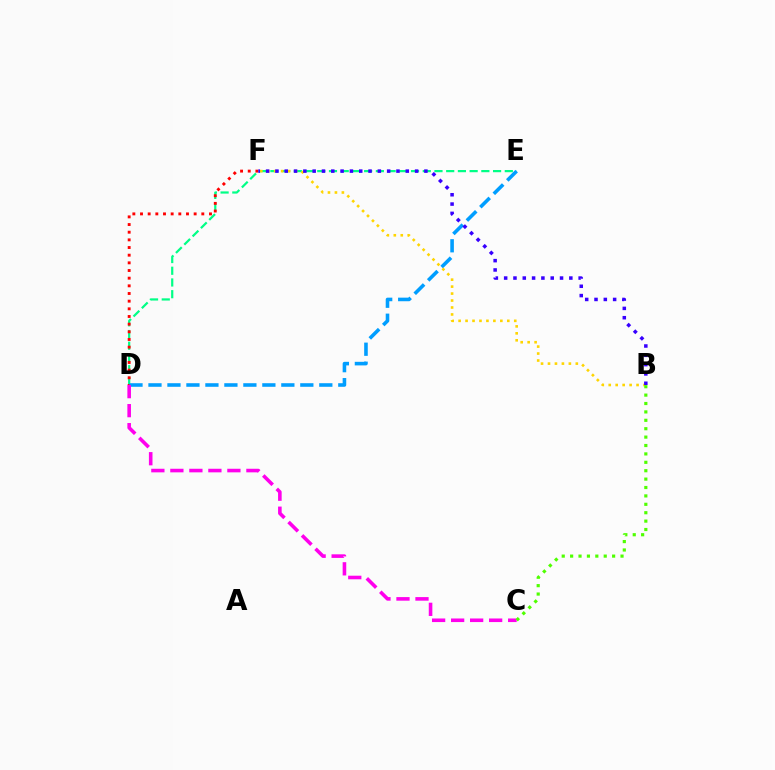{('D', 'E'): [{'color': '#00ff86', 'line_style': 'dashed', 'thickness': 1.59}, {'color': '#009eff', 'line_style': 'dashed', 'thickness': 2.58}], ('D', 'F'): [{'color': '#ff0000', 'line_style': 'dotted', 'thickness': 2.08}], ('C', 'D'): [{'color': '#ff00ed', 'line_style': 'dashed', 'thickness': 2.58}], ('B', 'F'): [{'color': '#ffd500', 'line_style': 'dotted', 'thickness': 1.89}, {'color': '#3700ff', 'line_style': 'dotted', 'thickness': 2.53}], ('B', 'C'): [{'color': '#4fff00', 'line_style': 'dotted', 'thickness': 2.28}]}